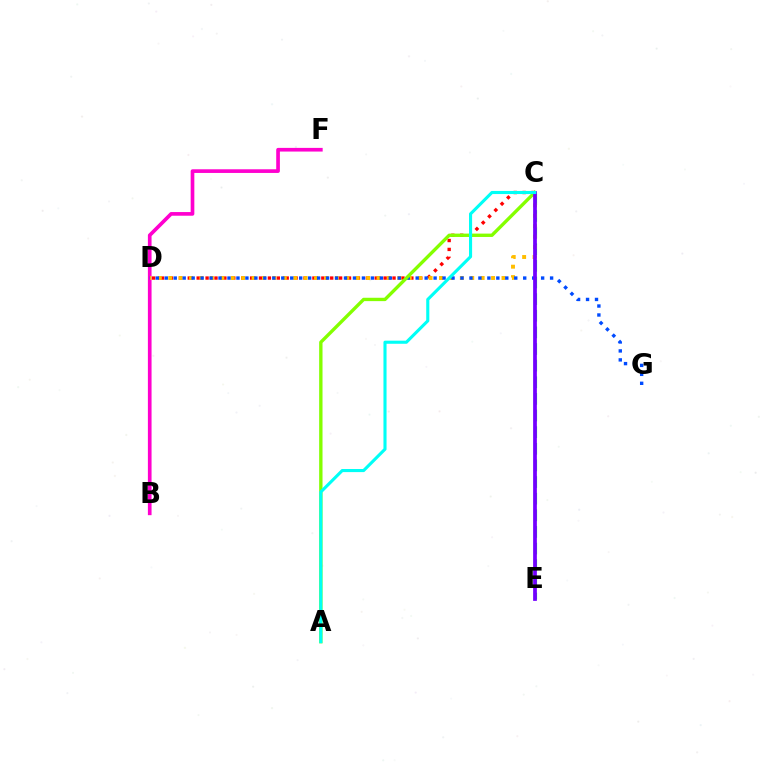{('C', 'D'): [{'color': '#ff0000', 'line_style': 'dotted', 'thickness': 2.42}, {'color': '#ffbd00', 'line_style': 'dotted', 'thickness': 2.83}], ('B', 'F'): [{'color': '#ff00cf', 'line_style': 'solid', 'thickness': 2.64}], ('C', 'E'): [{'color': '#00ff39', 'line_style': 'dashed', 'thickness': 2.26}, {'color': '#7200ff', 'line_style': 'solid', 'thickness': 2.7}], ('D', 'G'): [{'color': '#004bff', 'line_style': 'dotted', 'thickness': 2.43}], ('A', 'C'): [{'color': '#84ff00', 'line_style': 'solid', 'thickness': 2.42}, {'color': '#00fff6', 'line_style': 'solid', 'thickness': 2.23}]}